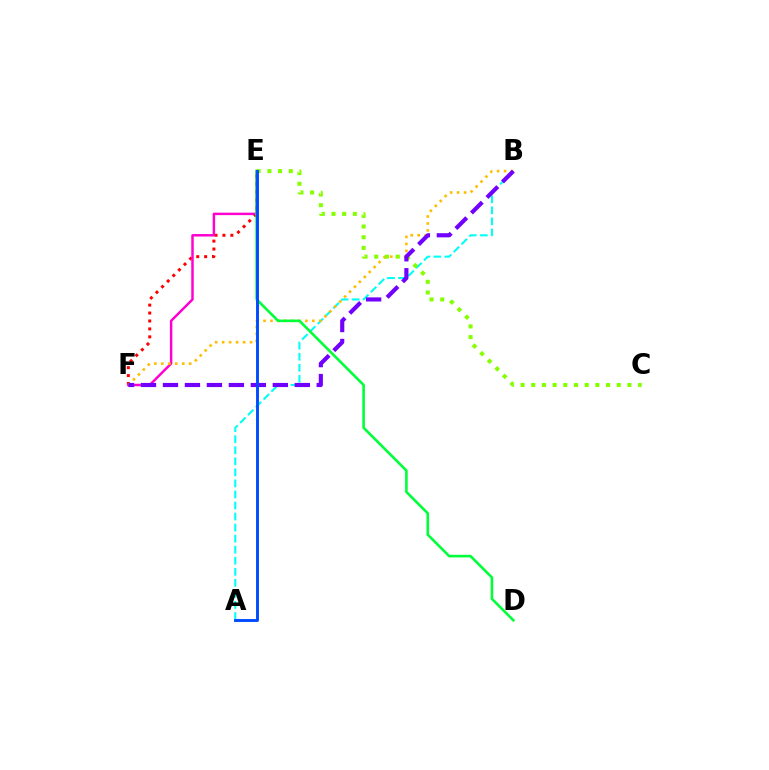{('E', 'F'): [{'color': '#ff0000', 'line_style': 'dotted', 'thickness': 2.15}, {'color': '#ff00cf', 'line_style': 'solid', 'thickness': 1.78}], ('A', 'B'): [{'color': '#00fff6', 'line_style': 'dashed', 'thickness': 1.5}], ('B', 'F'): [{'color': '#ffbd00', 'line_style': 'dotted', 'thickness': 1.89}, {'color': '#7200ff', 'line_style': 'dashed', 'thickness': 2.98}], ('C', 'E'): [{'color': '#84ff00', 'line_style': 'dotted', 'thickness': 2.9}], ('D', 'E'): [{'color': '#00ff39', 'line_style': 'solid', 'thickness': 1.88}], ('A', 'E'): [{'color': '#004bff', 'line_style': 'solid', 'thickness': 2.09}]}